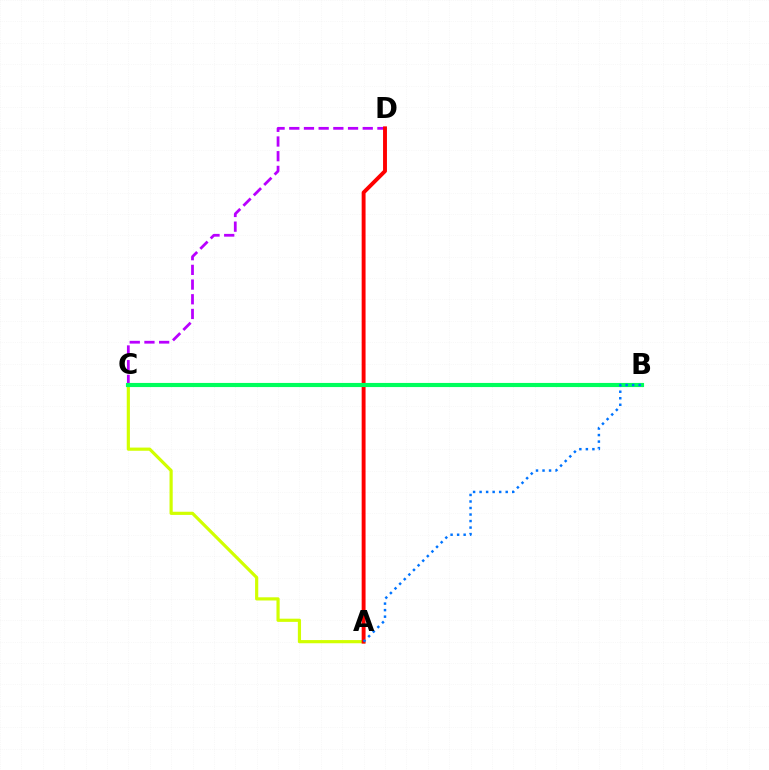{('C', 'D'): [{'color': '#b900ff', 'line_style': 'dashed', 'thickness': 2.0}], ('A', 'C'): [{'color': '#d1ff00', 'line_style': 'solid', 'thickness': 2.29}], ('A', 'D'): [{'color': '#ff0000', 'line_style': 'solid', 'thickness': 2.8}], ('B', 'C'): [{'color': '#00ff5c', 'line_style': 'solid', 'thickness': 2.97}], ('A', 'B'): [{'color': '#0074ff', 'line_style': 'dotted', 'thickness': 1.77}]}